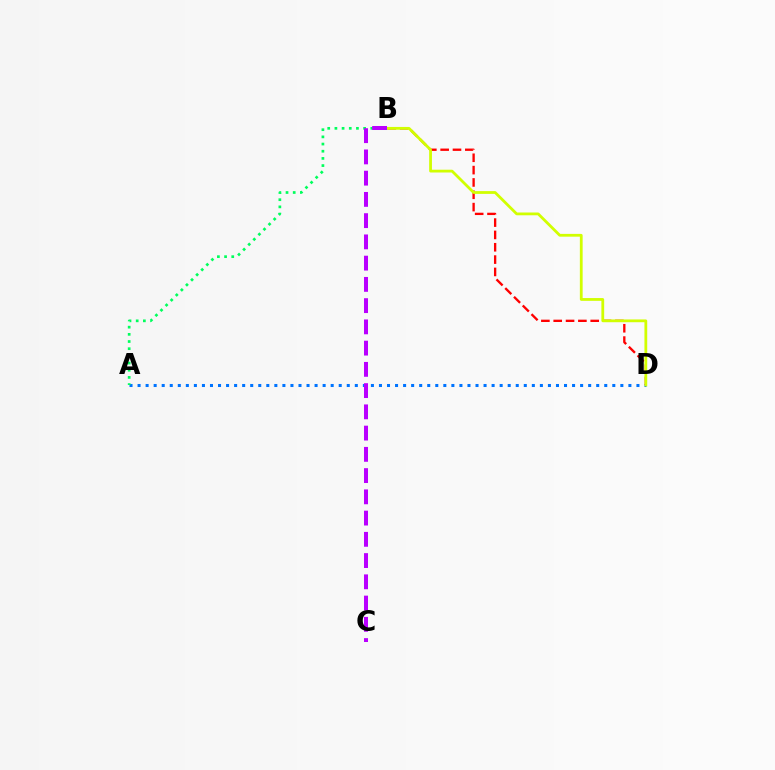{('A', 'D'): [{'color': '#0074ff', 'line_style': 'dotted', 'thickness': 2.19}], ('B', 'D'): [{'color': '#ff0000', 'line_style': 'dashed', 'thickness': 1.68}, {'color': '#d1ff00', 'line_style': 'solid', 'thickness': 2.0}], ('A', 'B'): [{'color': '#00ff5c', 'line_style': 'dotted', 'thickness': 1.95}], ('B', 'C'): [{'color': '#b900ff', 'line_style': 'dashed', 'thickness': 2.89}]}